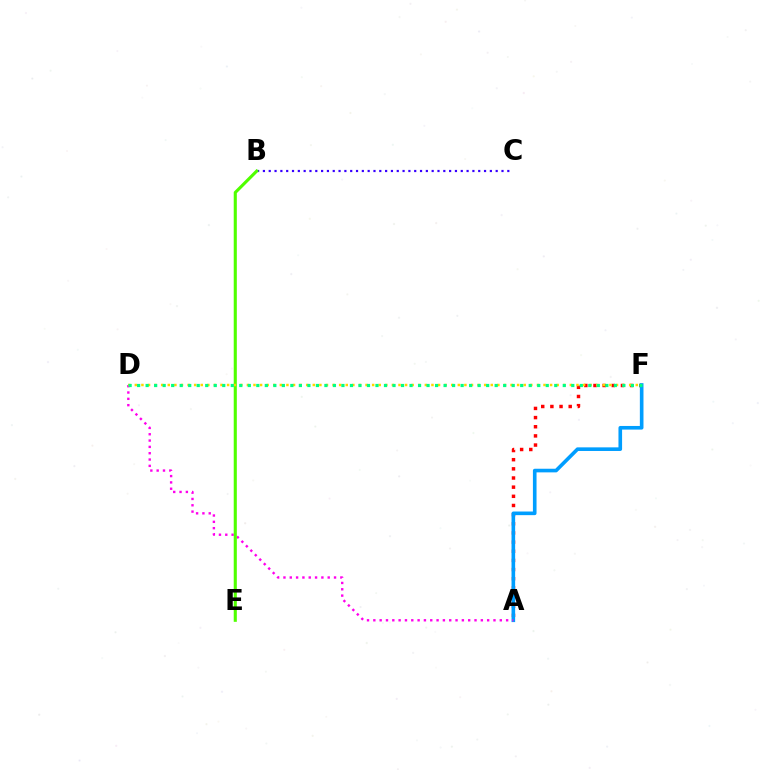{('A', 'F'): [{'color': '#ff0000', 'line_style': 'dotted', 'thickness': 2.49}, {'color': '#009eff', 'line_style': 'solid', 'thickness': 2.61}], ('A', 'D'): [{'color': '#ff00ed', 'line_style': 'dotted', 'thickness': 1.72}], ('B', 'C'): [{'color': '#3700ff', 'line_style': 'dotted', 'thickness': 1.58}], ('B', 'E'): [{'color': '#4fff00', 'line_style': 'solid', 'thickness': 2.23}], ('D', 'F'): [{'color': '#ffd500', 'line_style': 'dotted', 'thickness': 1.79}, {'color': '#00ff86', 'line_style': 'dotted', 'thickness': 2.31}]}